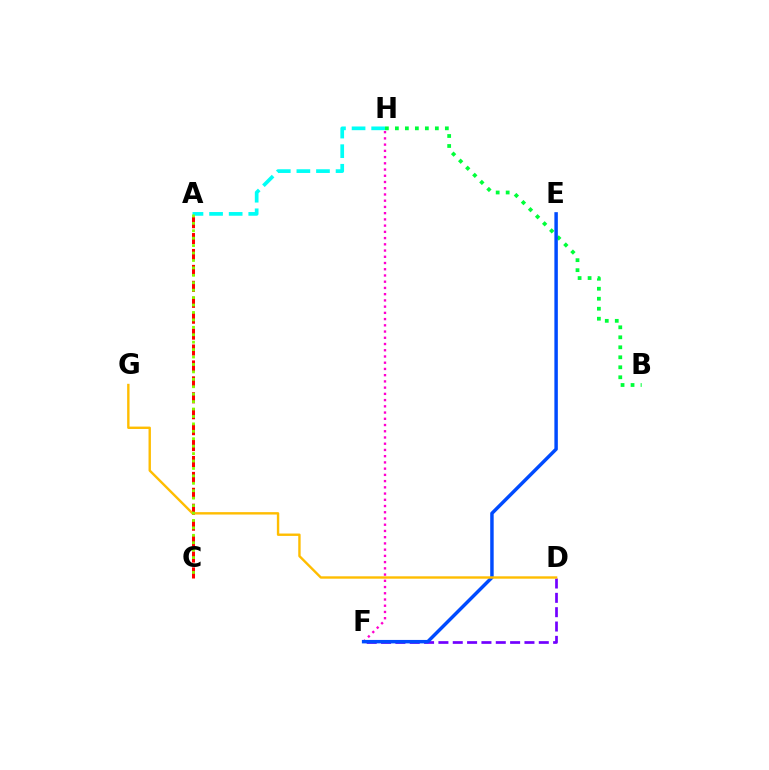{('B', 'H'): [{'color': '#00ff39', 'line_style': 'dotted', 'thickness': 2.71}], ('D', 'F'): [{'color': '#7200ff', 'line_style': 'dashed', 'thickness': 1.95}], ('A', 'C'): [{'color': '#ff0000', 'line_style': 'dashed', 'thickness': 2.16}, {'color': '#84ff00', 'line_style': 'dotted', 'thickness': 2.02}], ('F', 'H'): [{'color': '#ff00cf', 'line_style': 'dotted', 'thickness': 1.69}], ('E', 'F'): [{'color': '#004bff', 'line_style': 'solid', 'thickness': 2.49}], ('D', 'G'): [{'color': '#ffbd00', 'line_style': 'solid', 'thickness': 1.72}], ('A', 'H'): [{'color': '#00fff6', 'line_style': 'dashed', 'thickness': 2.66}]}